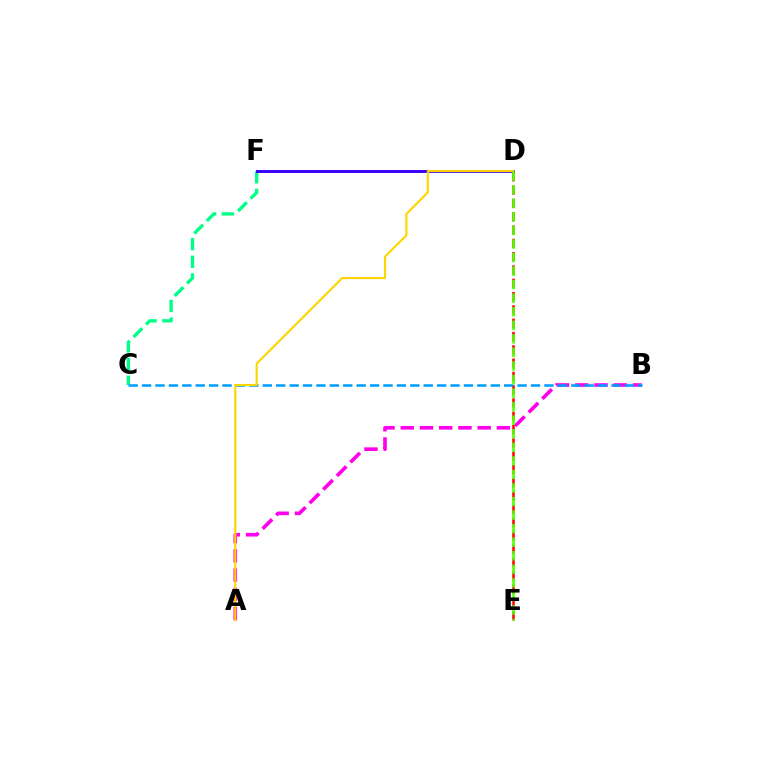{('C', 'F'): [{'color': '#00ff86', 'line_style': 'dashed', 'thickness': 2.4}], ('A', 'B'): [{'color': '#ff00ed', 'line_style': 'dashed', 'thickness': 2.61}], ('D', 'E'): [{'color': '#ff0000', 'line_style': 'dashed', 'thickness': 1.81}, {'color': '#4fff00', 'line_style': 'dashed', 'thickness': 1.84}], ('B', 'C'): [{'color': '#009eff', 'line_style': 'dashed', 'thickness': 1.82}], ('D', 'F'): [{'color': '#3700ff', 'line_style': 'solid', 'thickness': 2.12}], ('A', 'D'): [{'color': '#ffd500', 'line_style': 'solid', 'thickness': 1.54}]}